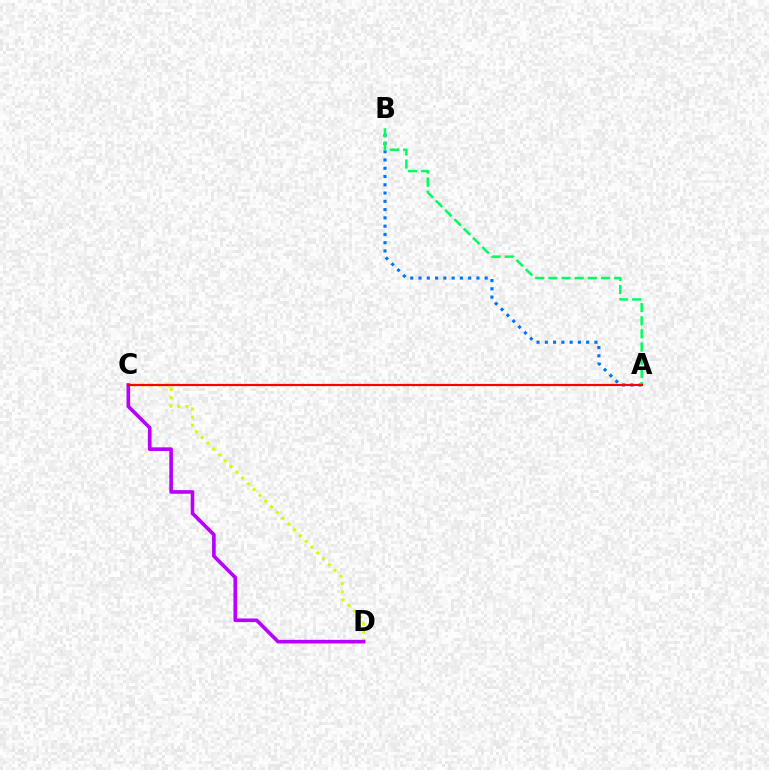{('C', 'D'): [{'color': '#d1ff00', 'line_style': 'dotted', 'thickness': 2.22}, {'color': '#b900ff', 'line_style': 'solid', 'thickness': 2.62}], ('A', 'B'): [{'color': '#0074ff', 'line_style': 'dotted', 'thickness': 2.25}, {'color': '#00ff5c', 'line_style': 'dashed', 'thickness': 1.79}], ('A', 'C'): [{'color': '#ff0000', 'line_style': 'solid', 'thickness': 1.57}]}